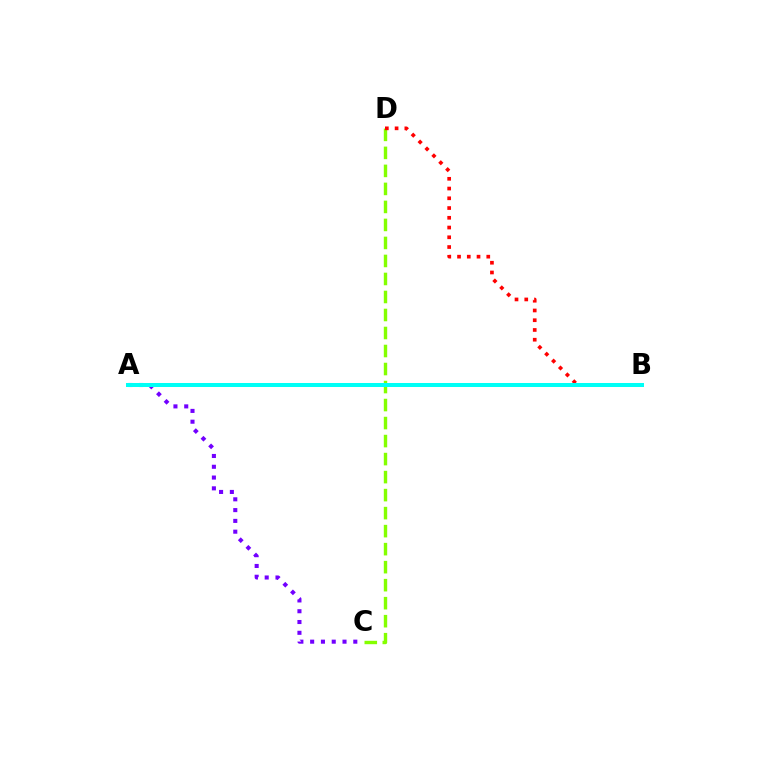{('C', 'D'): [{'color': '#84ff00', 'line_style': 'dashed', 'thickness': 2.45}], ('A', 'C'): [{'color': '#7200ff', 'line_style': 'dotted', 'thickness': 2.93}], ('B', 'D'): [{'color': '#ff0000', 'line_style': 'dotted', 'thickness': 2.65}], ('A', 'B'): [{'color': '#00fff6', 'line_style': 'solid', 'thickness': 2.88}]}